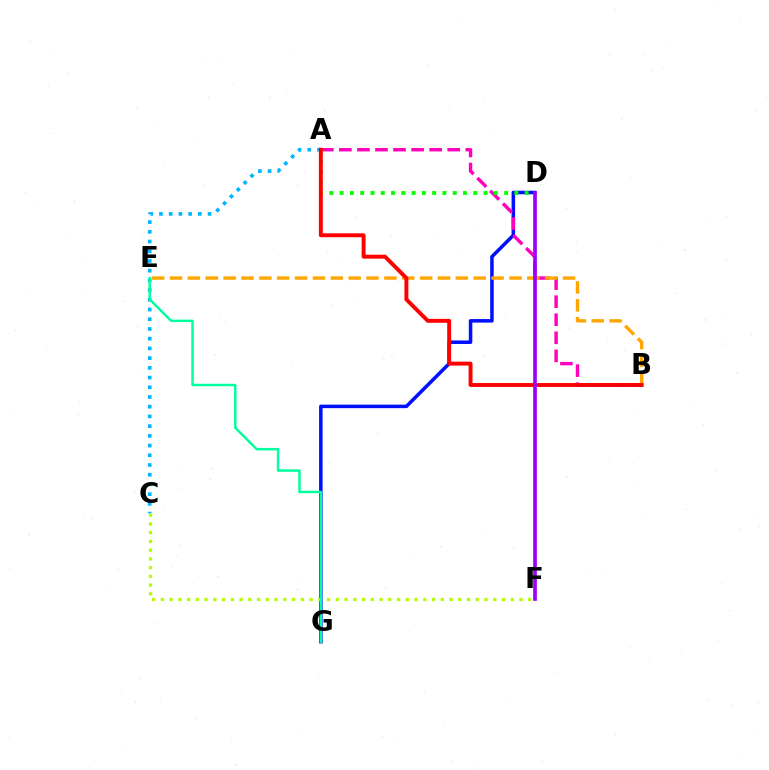{('D', 'G'): [{'color': '#0010ff', 'line_style': 'solid', 'thickness': 2.54}], ('A', 'B'): [{'color': '#ff00bd', 'line_style': 'dashed', 'thickness': 2.45}, {'color': '#ff0000', 'line_style': 'solid', 'thickness': 2.83}], ('A', 'C'): [{'color': '#00b5ff', 'line_style': 'dotted', 'thickness': 2.64}], ('B', 'E'): [{'color': '#ffa500', 'line_style': 'dashed', 'thickness': 2.43}], ('A', 'D'): [{'color': '#08ff00', 'line_style': 'dotted', 'thickness': 2.79}], ('C', 'F'): [{'color': '#b3ff00', 'line_style': 'dotted', 'thickness': 2.38}], ('E', 'G'): [{'color': '#00ff9d', 'line_style': 'solid', 'thickness': 1.78}], ('D', 'F'): [{'color': '#9b00ff', 'line_style': 'solid', 'thickness': 2.65}]}